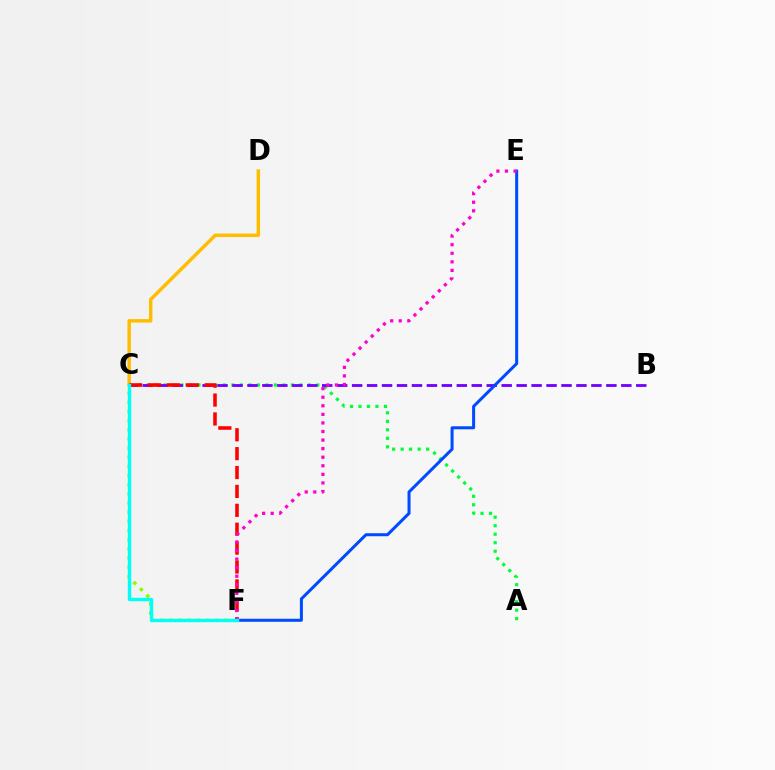{('C', 'F'): [{'color': '#84ff00', 'line_style': 'dotted', 'thickness': 2.49}, {'color': '#ff0000', 'line_style': 'dashed', 'thickness': 2.57}, {'color': '#00fff6', 'line_style': 'solid', 'thickness': 2.45}], ('C', 'D'): [{'color': '#ffbd00', 'line_style': 'solid', 'thickness': 2.49}], ('A', 'C'): [{'color': '#00ff39', 'line_style': 'dotted', 'thickness': 2.31}], ('B', 'C'): [{'color': '#7200ff', 'line_style': 'dashed', 'thickness': 2.03}], ('E', 'F'): [{'color': '#004bff', 'line_style': 'solid', 'thickness': 2.18}, {'color': '#ff00cf', 'line_style': 'dotted', 'thickness': 2.33}]}